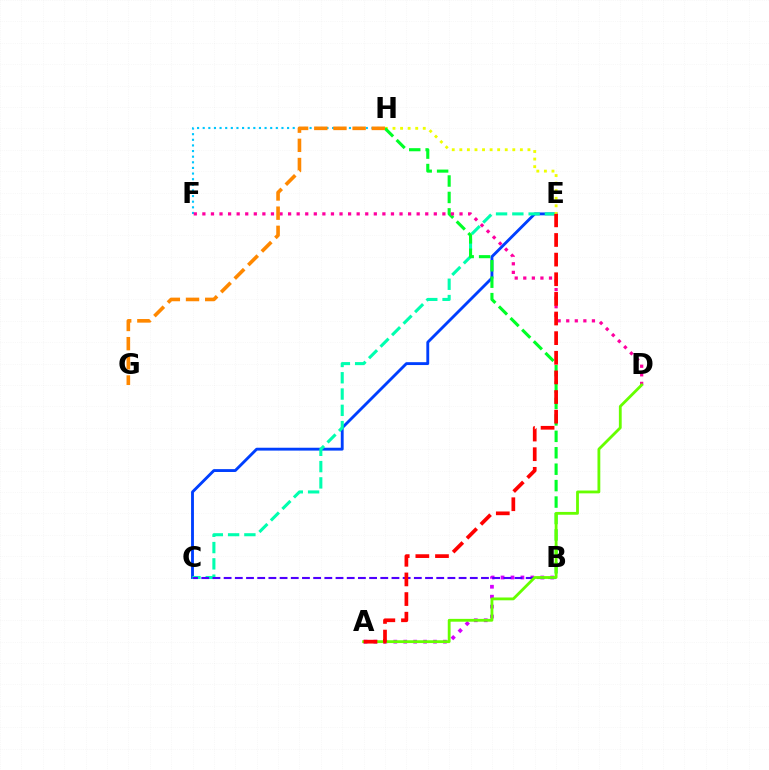{('C', 'E'): [{'color': '#003fff', 'line_style': 'solid', 'thickness': 2.06}, {'color': '#00ffaf', 'line_style': 'dashed', 'thickness': 2.21}], ('E', 'H'): [{'color': '#eeff00', 'line_style': 'dotted', 'thickness': 2.06}], ('A', 'B'): [{'color': '#d600ff', 'line_style': 'dotted', 'thickness': 2.7}], ('B', 'C'): [{'color': '#4f00ff', 'line_style': 'dashed', 'thickness': 1.52}], ('F', 'H'): [{'color': '#00c7ff', 'line_style': 'dotted', 'thickness': 1.53}], ('B', 'H'): [{'color': '#00ff27', 'line_style': 'dashed', 'thickness': 2.23}], ('D', 'F'): [{'color': '#ff00a0', 'line_style': 'dotted', 'thickness': 2.33}], ('A', 'D'): [{'color': '#66ff00', 'line_style': 'solid', 'thickness': 2.03}], ('G', 'H'): [{'color': '#ff8800', 'line_style': 'dashed', 'thickness': 2.6}], ('A', 'E'): [{'color': '#ff0000', 'line_style': 'dashed', 'thickness': 2.67}]}